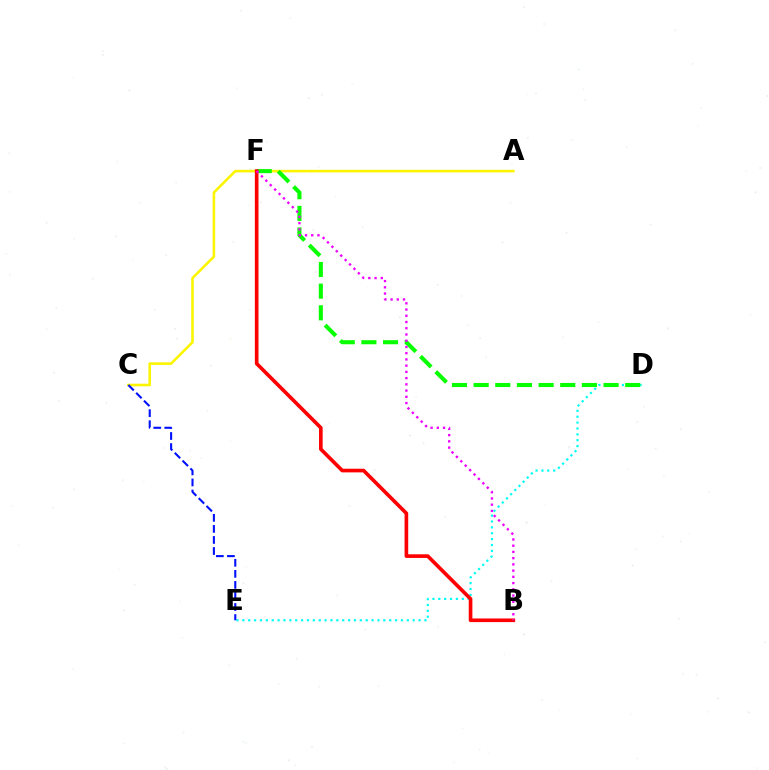{('D', 'E'): [{'color': '#00fff6', 'line_style': 'dotted', 'thickness': 1.6}], ('A', 'C'): [{'color': '#fcf500', 'line_style': 'solid', 'thickness': 1.86}], ('D', 'F'): [{'color': '#08ff00', 'line_style': 'dashed', 'thickness': 2.94}], ('C', 'E'): [{'color': '#0010ff', 'line_style': 'dashed', 'thickness': 1.5}], ('B', 'F'): [{'color': '#ff0000', 'line_style': 'solid', 'thickness': 2.62}, {'color': '#ee00ff', 'line_style': 'dotted', 'thickness': 1.69}]}